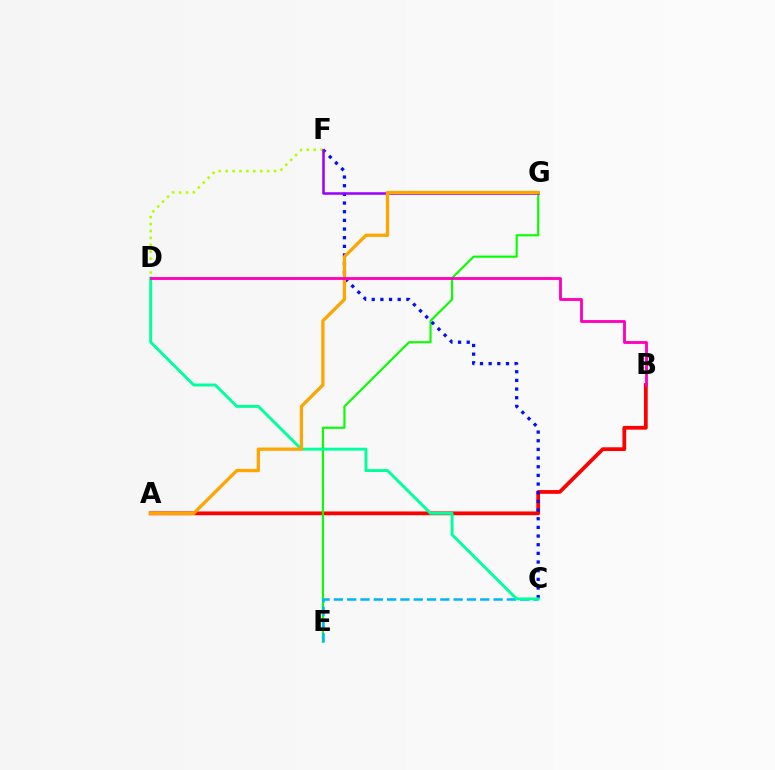{('A', 'B'): [{'color': '#ff0000', 'line_style': 'solid', 'thickness': 2.71}], ('E', 'G'): [{'color': '#08ff00', 'line_style': 'solid', 'thickness': 1.54}], ('C', 'F'): [{'color': '#0010ff', 'line_style': 'dotted', 'thickness': 2.35}], ('C', 'E'): [{'color': '#00b5ff', 'line_style': 'dashed', 'thickness': 1.81}], ('D', 'F'): [{'color': '#b3ff00', 'line_style': 'dotted', 'thickness': 1.88}], ('F', 'G'): [{'color': '#9b00ff', 'line_style': 'solid', 'thickness': 1.81}], ('C', 'D'): [{'color': '#00ff9d', 'line_style': 'solid', 'thickness': 2.1}], ('A', 'G'): [{'color': '#ffa500', 'line_style': 'solid', 'thickness': 2.36}], ('B', 'D'): [{'color': '#ff00bd', 'line_style': 'solid', 'thickness': 2.05}]}